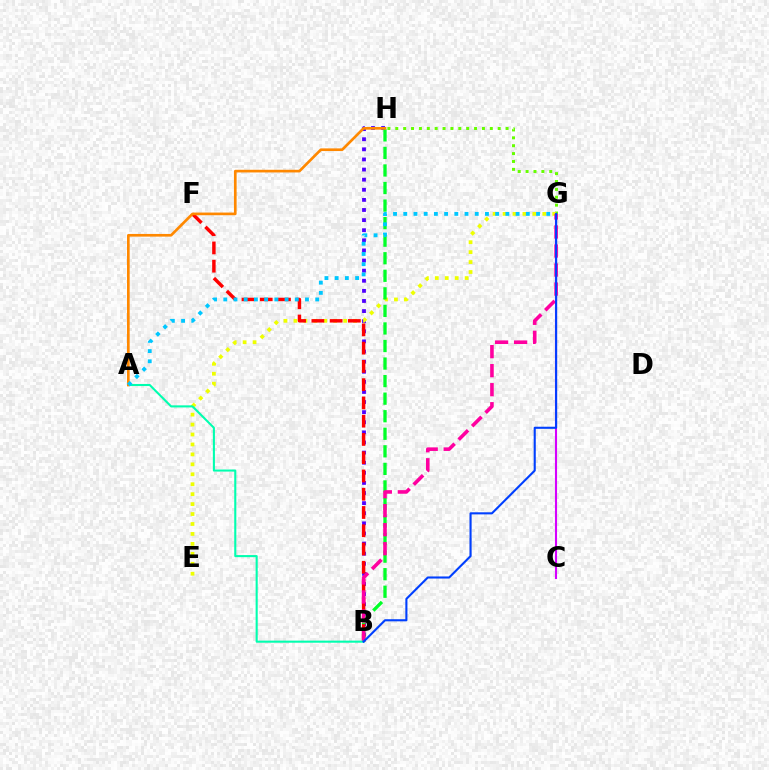{('B', 'H'): [{'color': '#4f00ff', 'line_style': 'dotted', 'thickness': 2.75}, {'color': '#00ff27', 'line_style': 'dashed', 'thickness': 2.38}], ('C', 'G'): [{'color': '#d600ff', 'line_style': 'solid', 'thickness': 1.52}], ('G', 'H'): [{'color': '#66ff00', 'line_style': 'dotted', 'thickness': 2.14}], ('E', 'G'): [{'color': '#eeff00', 'line_style': 'dotted', 'thickness': 2.7}], ('B', 'F'): [{'color': '#ff0000', 'line_style': 'dashed', 'thickness': 2.48}], ('B', 'G'): [{'color': '#ff00a0', 'line_style': 'dashed', 'thickness': 2.59}, {'color': '#003fff', 'line_style': 'solid', 'thickness': 1.51}], ('A', 'B'): [{'color': '#00ffaf', 'line_style': 'solid', 'thickness': 1.5}], ('A', 'H'): [{'color': '#ff8800', 'line_style': 'solid', 'thickness': 1.92}], ('A', 'G'): [{'color': '#00c7ff', 'line_style': 'dotted', 'thickness': 2.77}]}